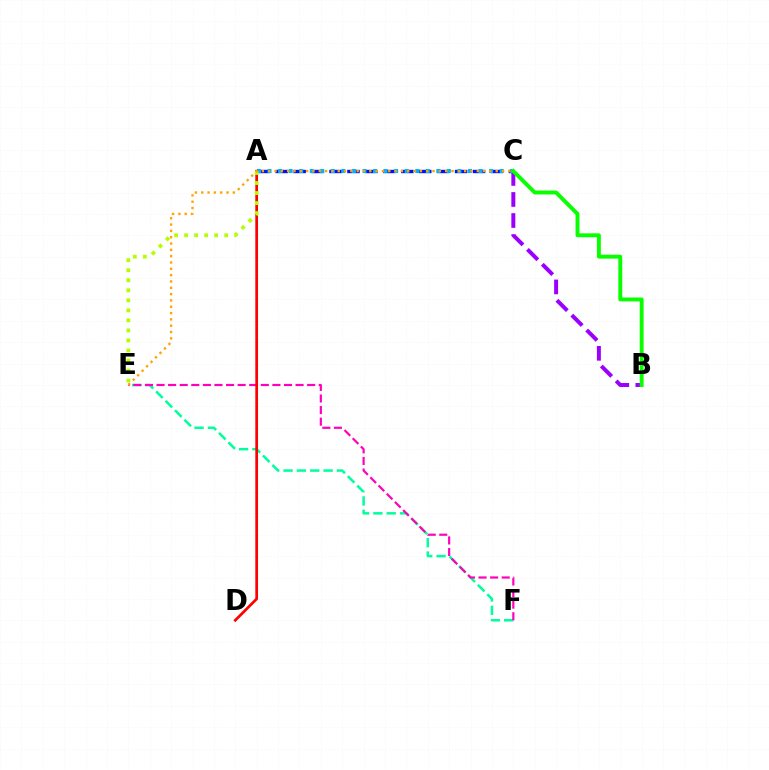{('E', 'F'): [{'color': '#00ff9d', 'line_style': 'dashed', 'thickness': 1.81}, {'color': '#ff00bd', 'line_style': 'dashed', 'thickness': 1.57}], ('B', 'C'): [{'color': '#9b00ff', 'line_style': 'dashed', 'thickness': 2.86}, {'color': '#08ff00', 'line_style': 'solid', 'thickness': 2.81}], ('A', 'C'): [{'color': '#0010ff', 'line_style': 'dashed', 'thickness': 2.44}, {'color': '#00b5ff', 'line_style': 'dotted', 'thickness': 2.87}], ('A', 'D'): [{'color': '#ff0000', 'line_style': 'solid', 'thickness': 1.95}], ('A', 'E'): [{'color': '#b3ff00', 'line_style': 'dotted', 'thickness': 2.72}], ('C', 'E'): [{'color': '#ffa500', 'line_style': 'dotted', 'thickness': 1.72}]}